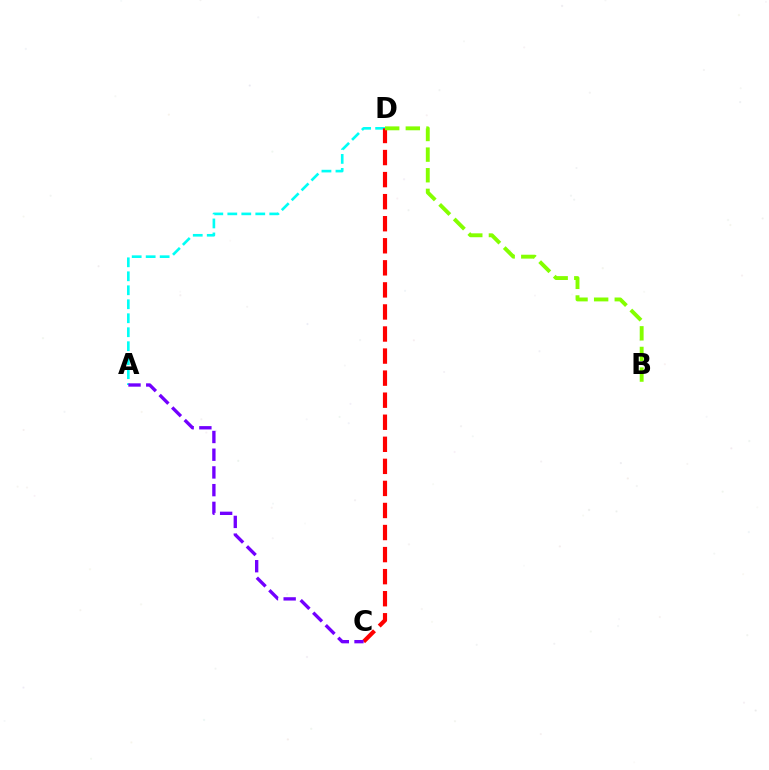{('A', 'D'): [{'color': '#00fff6', 'line_style': 'dashed', 'thickness': 1.9}], ('C', 'D'): [{'color': '#ff0000', 'line_style': 'dashed', 'thickness': 3.0}], ('A', 'C'): [{'color': '#7200ff', 'line_style': 'dashed', 'thickness': 2.41}], ('B', 'D'): [{'color': '#84ff00', 'line_style': 'dashed', 'thickness': 2.8}]}